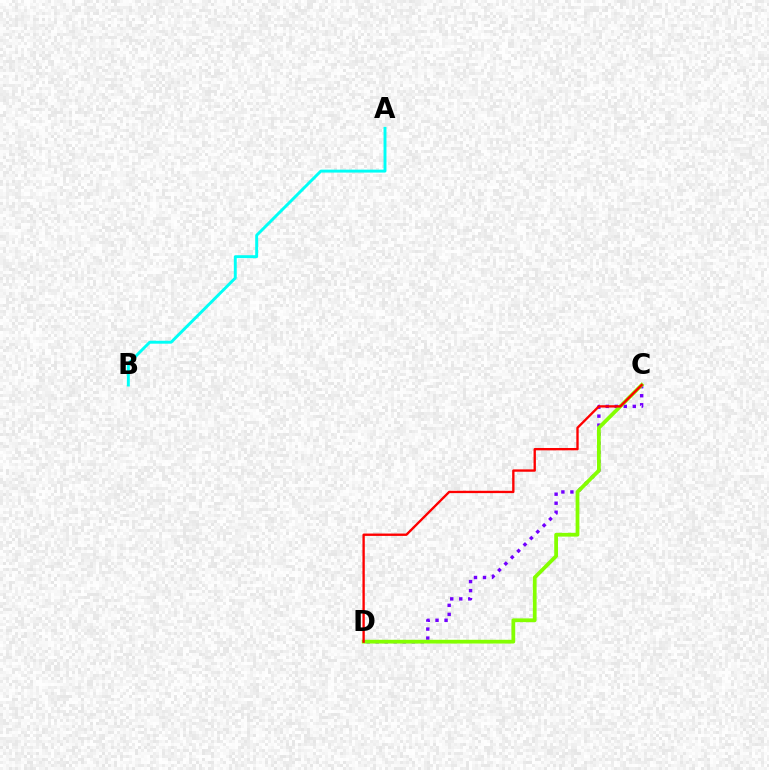{('C', 'D'): [{'color': '#7200ff', 'line_style': 'dotted', 'thickness': 2.45}, {'color': '#84ff00', 'line_style': 'solid', 'thickness': 2.71}, {'color': '#ff0000', 'line_style': 'solid', 'thickness': 1.69}], ('A', 'B'): [{'color': '#00fff6', 'line_style': 'solid', 'thickness': 2.11}]}